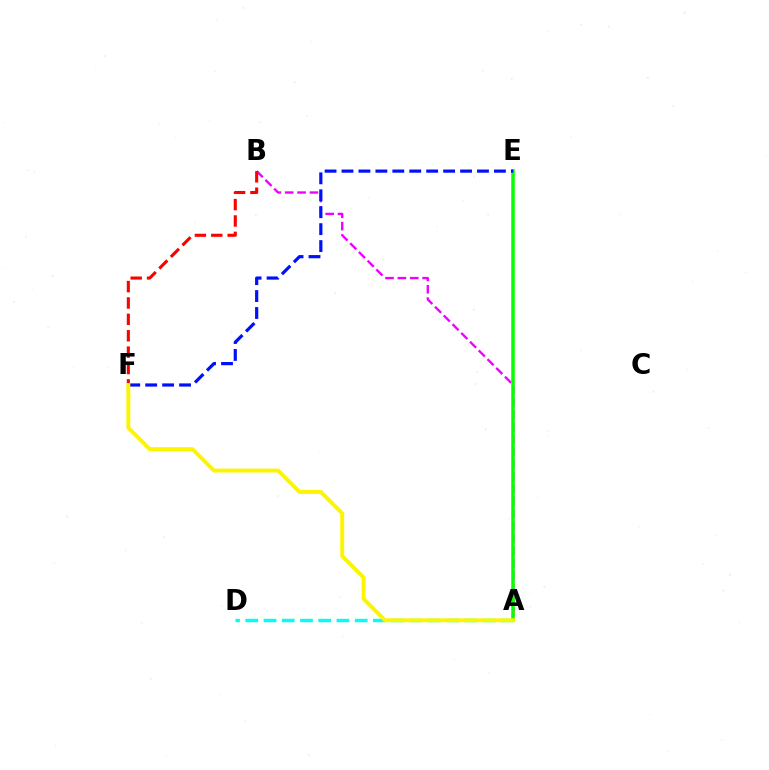{('A', 'B'): [{'color': '#ee00ff', 'line_style': 'dashed', 'thickness': 1.68}], ('A', 'E'): [{'color': '#08ff00', 'line_style': 'solid', 'thickness': 2.52}], ('A', 'D'): [{'color': '#00fff6', 'line_style': 'dashed', 'thickness': 2.48}], ('B', 'F'): [{'color': '#ff0000', 'line_style': 'dashed', 'thickness': 2.23}], ('E', 'F'): [{'color': '#0010ff', 'line_style': 'dashed', 'thickness': 2.3}], ('A', 'F'): [{'color': '#fcf500', 'line_style': 'solid', 'thickness': 2.83}]}